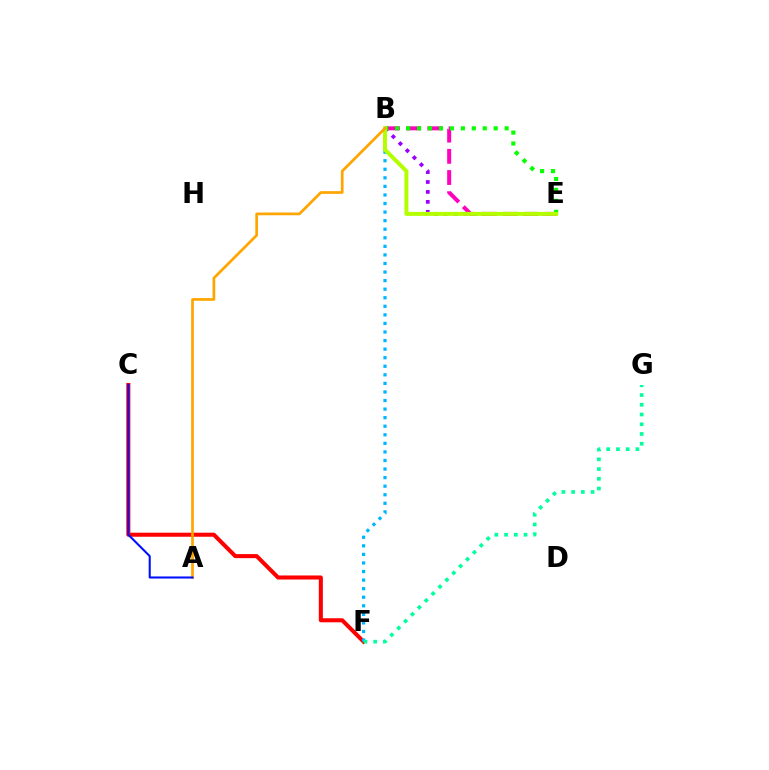{('C', 'F'): [{'color': '#ff0000', 'line_style': 'solid', 'thickness': 2.91}], ('B', 'E'): [{'color': '#9b00ff', 'line_style': 'dotted', 'thickness': 2.7}, {'color': '#ff00bd', 'line_style': 'dashed', 'thickness': 2.88}, {'color': '#08ff00', 'line_style': 'dotted', 'thickness': 2.97}, {'color': '#b3ff00', 'line_style': 'solid', 'thickness': 2.88}], ('B', 'F'): [{'color': '#00b5ff', 'line_style': 'dotted', 'thickness': 2.33}], ('A', 'B'): [{'color': '#ffa500', 'line_style': 'solid', 'thickness': 1.96}], ('A', 'C'): [{'color': '#0010ff', 'line_style': 'solid', 'thickness': 1.5}], ('F', 'G'): [{'color': '#00ff9d', 'line_style': 'dotted', 'thickness': 2.64}]}